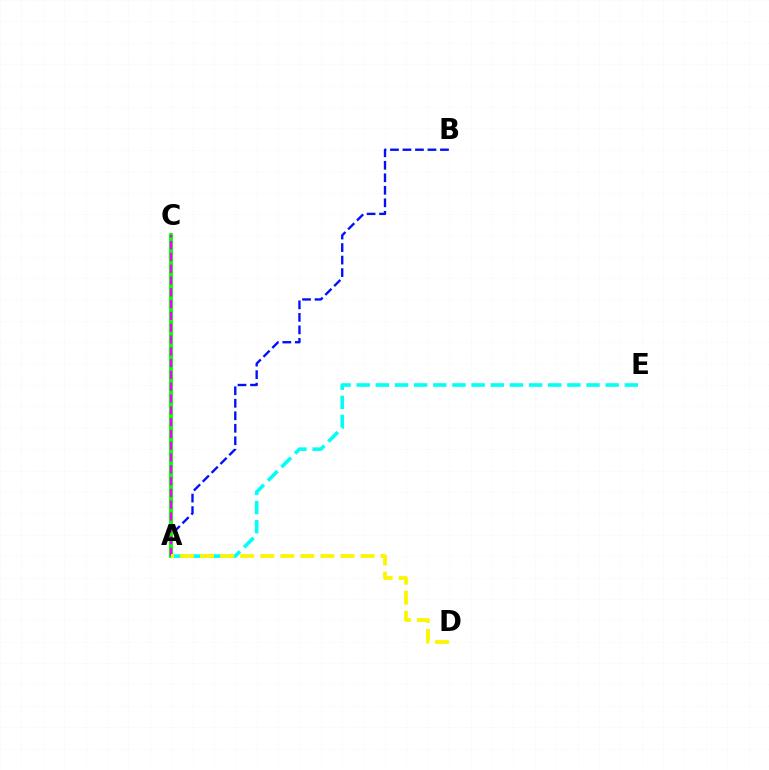{('A', 'B'): [{'color': '#0010ff', 'line_style': 'dashed', 'thickness': 1.7}], ('A', 'C'): [{'color': '#ff0000', 'line_style': 'dashed', 'thickness': 1.68}, {'color': '#08ff00', 'line_style': 'solid', 'thickness': 2.81}, {'color': '#ee00ff', 'line_style': 'dashed', 'thickness': 1.6}], ('A', 'E'): [{'color': '#00fff6', 'line_style': 'dashed', 'thickness': 2.6}], ('A', 'D'): [{'color': '#fcf500', 'line_style': 'dashed', 'thickness': 2.73}]}